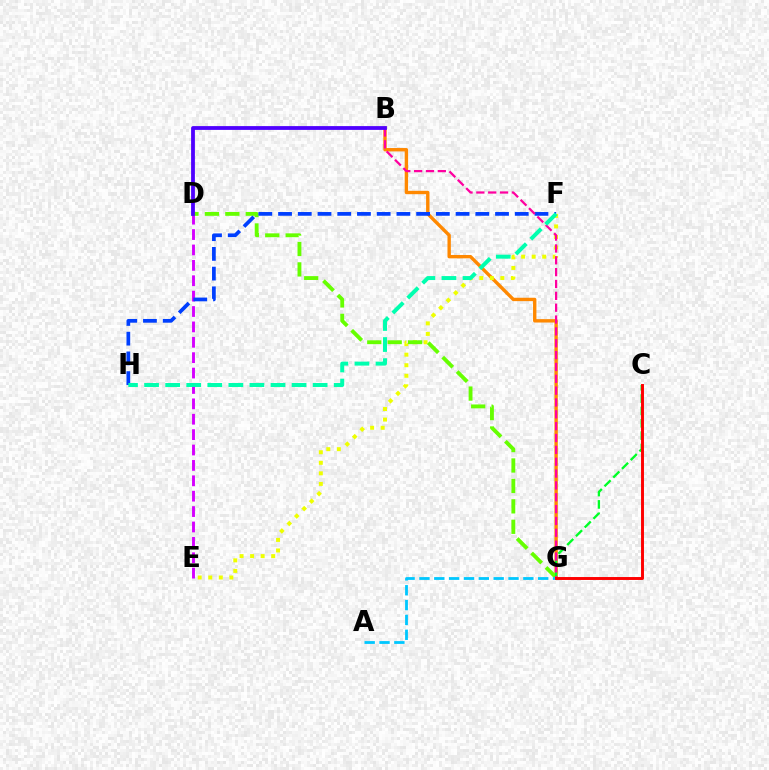{('B', 'G'): [{'color': '#ff8800', 'line_style': 'solid', 'thickness': 2.43}, {'color': '#ff00a0', 'line_style': 'dashed', 'thickness': 1.61}], ('D', 'E'): [{'color': '#d600ff', 'line_style': 'dashed', 'thickness': 2.09}], ('E', 'F'): [{'color': '#eeff00', 'line_style': 'dotted', 'thickness': 2.86}], ('D', 'G'): [{'color': '#66ff00', 'line_style': 'dashed', 'thickness': 2.78}], ('F', 'H'): [{'color': '#003fff', 'line_style': 'dashed', 'thickness': 2.68}, {'color': '#00ffaf', 'line_style': 'dashed', 'thickness': 2.86}], ('A', 'G'): [{'color': '#00c7ff', 'line_style': 'dashed', 'thickness': 2.02}], ('C', 'G'): [{'color': '#00ff27', 'line_style': 'dashed', 'thickness': 1.68}, {'color': '#ff0000', 'line_style': 'solid', 'thickness': 2.11}], ('B', 'D'): [{'color': '#4f00ff', 'line_style': 'solid', 'thickness': 2.73}]}